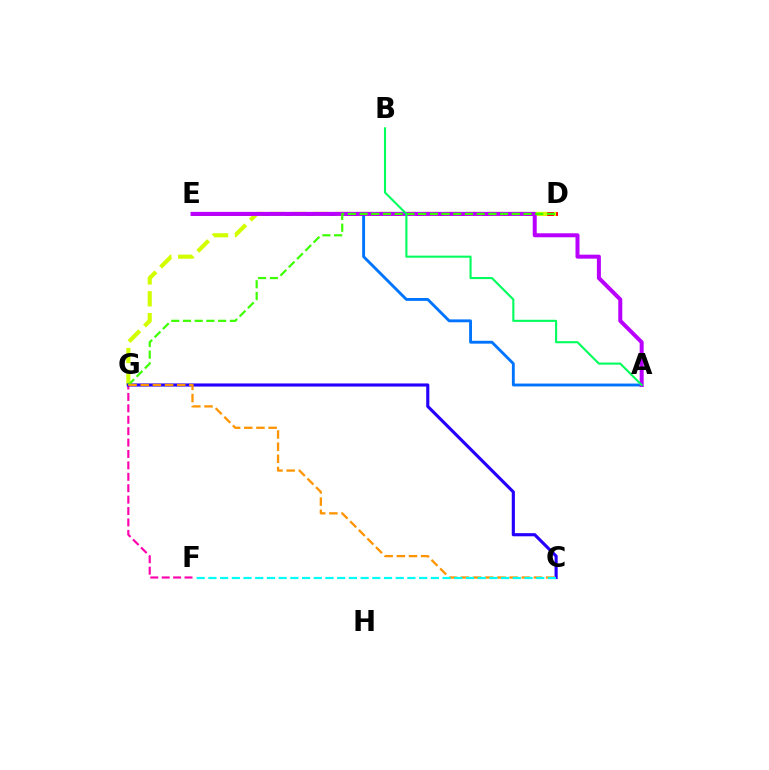{('D', 'E'): [{'color': '#ff0000', 'line_style': 'solid', 'thickness': 2.81}], ('D', 'G'): [{'color': '#d1ff00', 'line_style': 'dashed', 'thickness': 2.97}, {'color': '#3dff00', 'line_style': 'dashed', 'thickness': 1.59}], ('A', 'E'): [{'color': '#0074ff', 'line_style': 'solid', 'thickness': 2.07}, {'color': '#b900ff', 'line_style': 'solid', 'thickness': 2.88}], ('F', 'G'): [{'color': '#ff00ac', 'line_style': 'dashed', 'thickness': 1.55}], ('C', 'G'): [{'color': '#2500ff', 'line_style': 'solid', 'thickness': 2.25}, {'color': '#ff9400', 'line_style': 'dashed', 'thickness': 1.65}], ('A', 'B'): [{'color': '#00ff5c', 'line_style': 'solid', 'thickness': 1.51}], ('C', 'F'): [{'color': '#00fff6', 'line_style': 'dashed', 'thickness': 1.59}]}